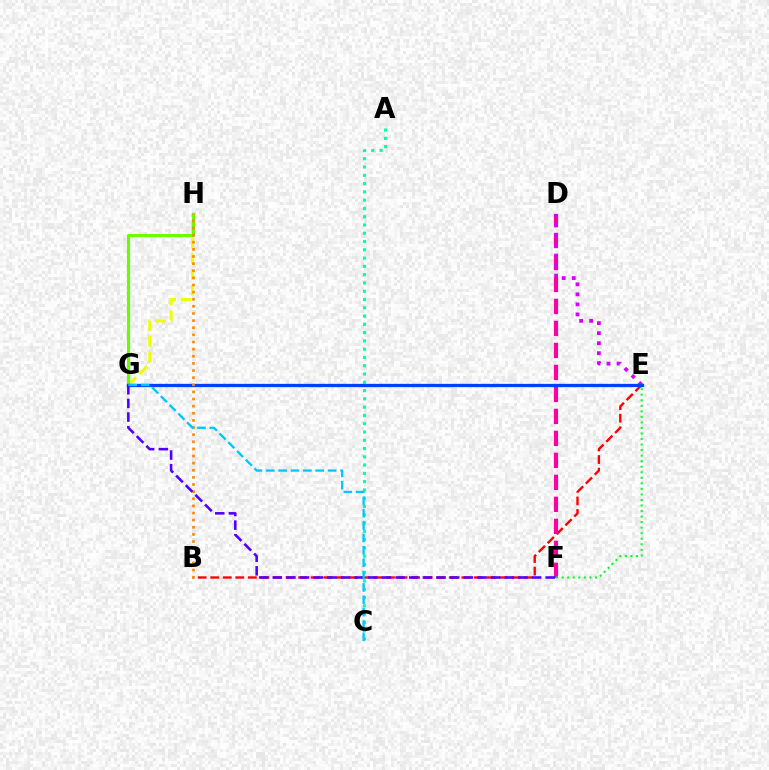{('B', 'E'): [{'color': '#ff0000', 'line_style': 'dashed', 'thickness': 1.71}], ('A', 'C'): [{'color': '#00ffaf', 'line_style': 'dotted', 'thickness': 2.25}], ('G', 'H'): [{'color': '#eeff00', 'line_style': 'dashed', 'thickness': 2.13}, {'color': '#66ff00', 'line_style': 'solid', 'thickness': 2.24}], ('D', 'F'): [{'color': '#ff00a0', 'line_style': 'dashed', 'thickness': 2.99}], ('D', 'E'): [{'color': '#d600ff', 'line_style': 'dotted', 'thickness': 2.72}], ('E', 'G'): [{'color': '#003fff', 'line_style': 'solid', 'thickness': 2.37}], ('B', 'H'): [{'color': '#ff8800', 'line_style': 'dotted', 'thickness': 1.94}], ('E', 'F'): [{'color': '#00ff27', 'line_style': 'dotted', 'thickness': 1.5}], ('F', 'G'): [{'color': '#4f00ff', 'line_style': 'dashed', 'thickness': 1.85}], ('C', 'G'): [{'color': '#00c7ff', 'line_style': 'dashed', 'thickness': 1.68}]}